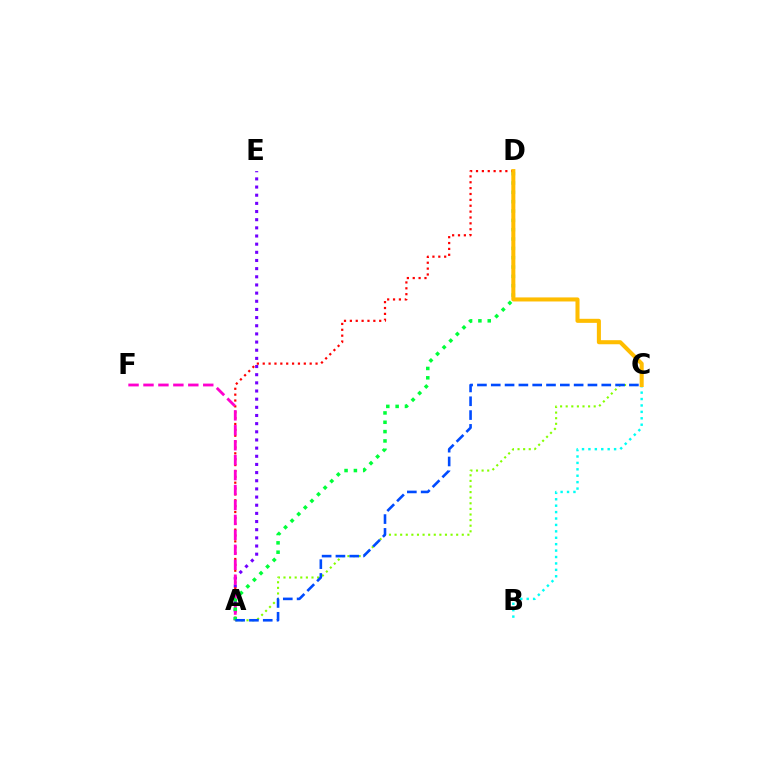{('B', 'C'): [{'color': '#00fff6', 'line_style': 'dotted', 'thickness': 1.74}], ('A', 'E'): [{'color': '#7200ff', 'line_style': 'dotted', 'thickness': 2.22}], ('A', 'C'): [{'color': '#84ff00', 'line_style': 'dotted', 'thickness': 1.52}, {'color': '#004bff', 'line_style': 'dashed', 'thickness': 1.88}], ('A', 'D'): [{'color': '#ff0000', 'line_style': 'dotted', 'thickness': 1.59}, {'color': '#00ff39', 'line_style': 'dotted', 'thickness': 2.54}], ('A', 'F'): [{'color': '#ff00cf', 'line_style': 'dashed', 'thickness': 2.03}], ('C', 'D'): [{'color': '#ffbd00', 'line_style': 'solid', 'thickness': 2.92}]}